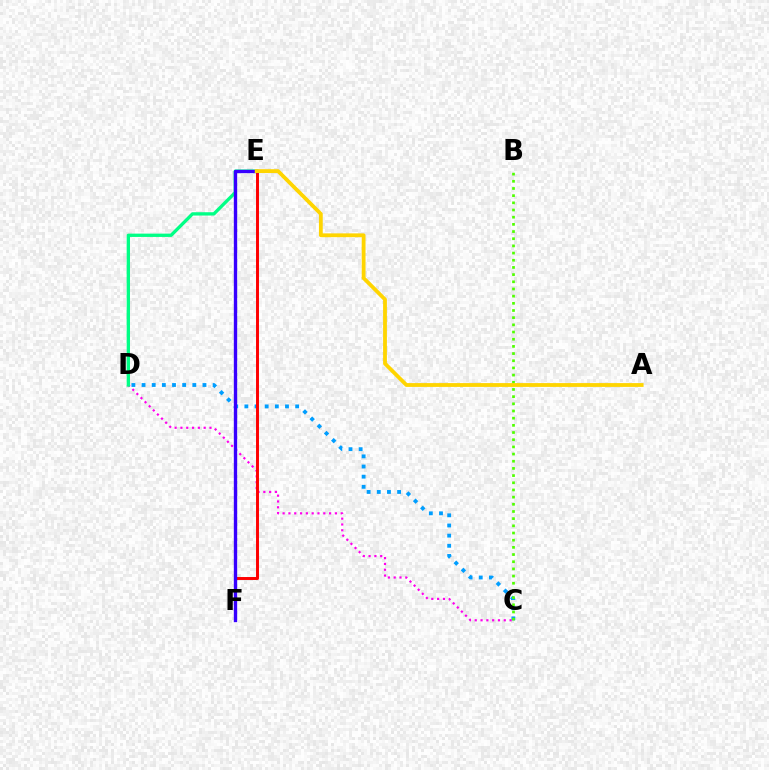{('C', 'D'): [{'color': '#009eff', 'line_style': 'dotted', 'thickness': 2.76}, {'color': '#ff00ed', 'line_style': 'dotted', 'thickness': 1.58}], ('B', 'C'): [{'color': '#4fff00', 'line_style': 'dotted', 'thickness': 1.95}], ('D', 'E'): [{'color': '#00ff86', 'line_style': 'solid', 'thickness': 2.39}], ('E', 'F'): [{'color': '#ff0000', 'line_style': 'solid', 'thickness': 2.12}, {'color': '#3700ff', 'line_style': 'solid', 'thickness': 2.42}], ('A', 'E'): [{'color': '#ffd500', 'line_style': 'solid', 'thickness': 2.75}]}